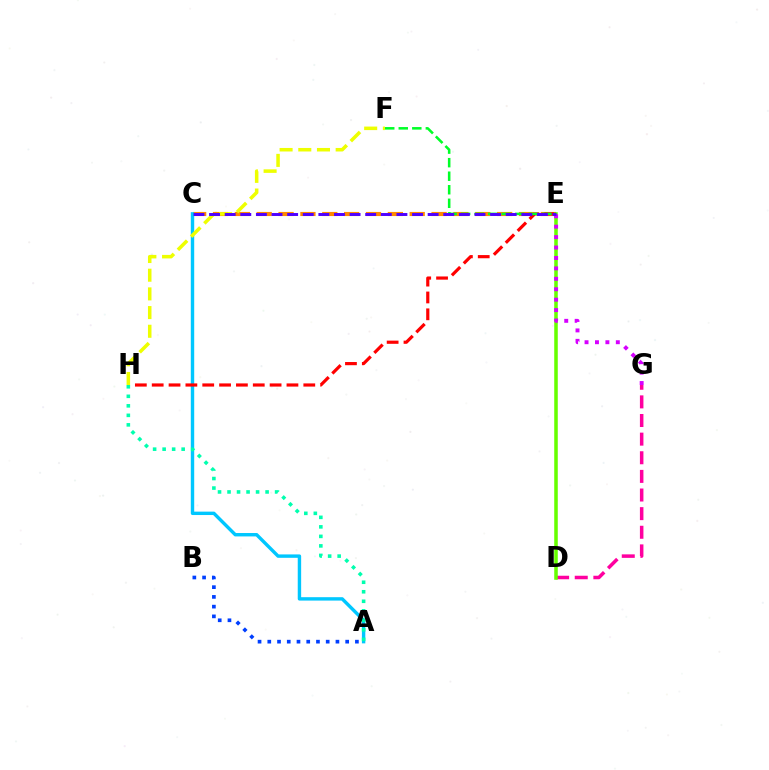{('C', 'E'): [{'color': '#ff8800', 'line_style': 'dashed', 'thickness': 2.97}, {'color': '#4f00ff', 'line_style': 'dashed', 'thickness': 2.12}], ('A', 'C'): [{'color': '#00c7ff', 'line_style': 'solid', 'thickness': 2.45}], ('E', 'H'): [{'color': '#ff0000', 'line_style': 'dashed', 'thickness': 2.29}], ('A', 'H'): [{'color': '#00ffaf', 'line_style': 'dotted', 'thickness': 2.59}], ('A', 'B'): [{'color': '#003fff', 'line_style': 'dotted', 'thickness': 2.65}], ('D', 'G'): [{'color': '#ff00a0', 'line_style': 'dashed', 'thickness': 2.53}], ('D', 'E'): [{'color': '#66ff00', 'line_style': 'solid', 'thickness': 2.55}], ('E', 'F'): [{'color': '#00ff27', 'line_style': 'dashed', 'thickness': 1.84}], ('F', 'H'): [{'color': '#eeff00', 'line_style': 'dashed', 'thickness': 2.54}], ('E', 'G'): [{'color': '#d600ff', 'line_style': 'dotted', 'thickness': 2.83}]}